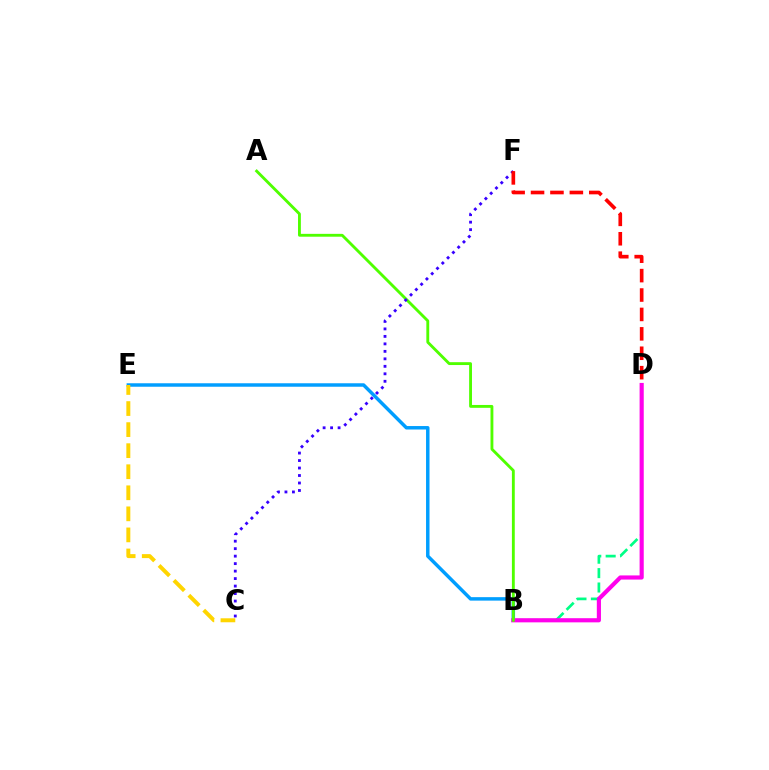{('B', 'D'): [{'color': '#00ff86', 'line_style': 'dashed', 'thickness': 1.96}, {'color': '#ff00ed', 'line_style': 'solid', 'thickness': 2.99}], ('B', 'E'): [{'color': '#009eff', 'line_style': 'solid', 'thickness': 2.5}], ('A', 'B'): [{'color': '#4fff00', 'line_style': 'solid', 'thickness': 2.06}], ('C', 'E'): [{'color': '#ffd500', 'line_style': 'dashed', 'thickness': 2.86}], ('C', 'F'): [{'color': '#3700ff', 'line_style': 'dotted', 'thickness': 2.03}], ('D', 'F'): [{'color': '#ff0000', 'line_style': 'dashed', 'thickness': 2.64}]}